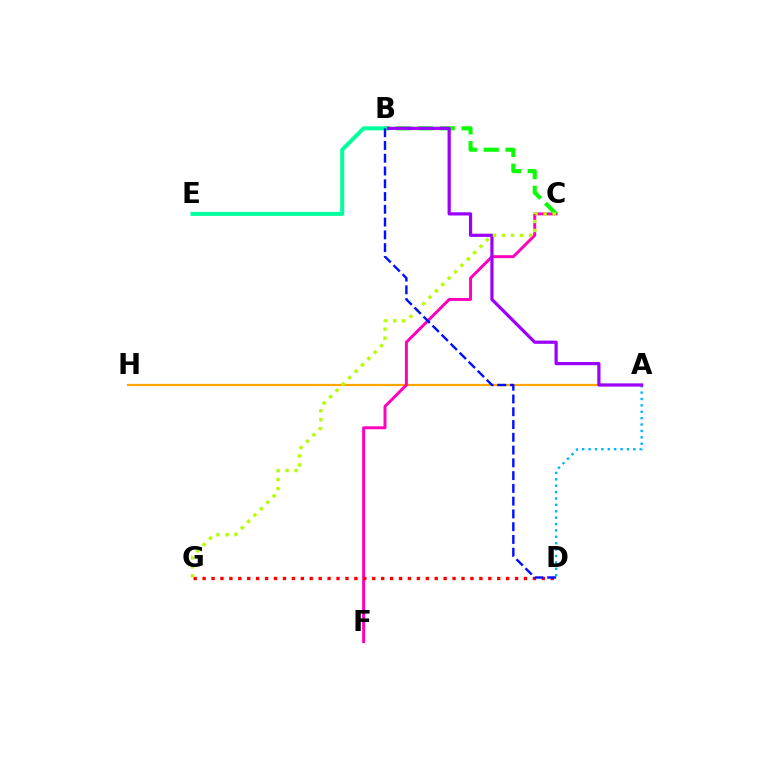{('A', 'D'): [{'color': '#00b5ff', 'line_style': 'dotted', 'thickness': 1.74}], ('A', 'H'): [{'color': '#ffa500', 'line_style': 'solid', 'thickness': 1.58}], ('C', 'F'): [{'color': '#ff00bd', 'line_style': 'solid', 'thickness': 2.12}], ('D', 'G'): [{'color': '#ff0000', 'line_style': 'dotted', 'thickness': 2.43}], ('B', 'C'): [{'color': '#08ff00', 'line_style': 'dashed', 'thickness': 2.96}], ('A', 'B'): [{'color': '#9b00ff', 'line_style': 'solid', 'thickness': 2.31}], ('C', 'G'): [{'color': '#b3ff00', 'line_style': 'dotted', 'thickness': 2.45}], ('B', 'E'): [{'color': '#00ff9d', 'line_style': 'solid', 'thickness': 2.88}], ('B', 'D'): [{'color': '#0010ff', 'line_style': 'dashed', 'thickness': 1.73}]}